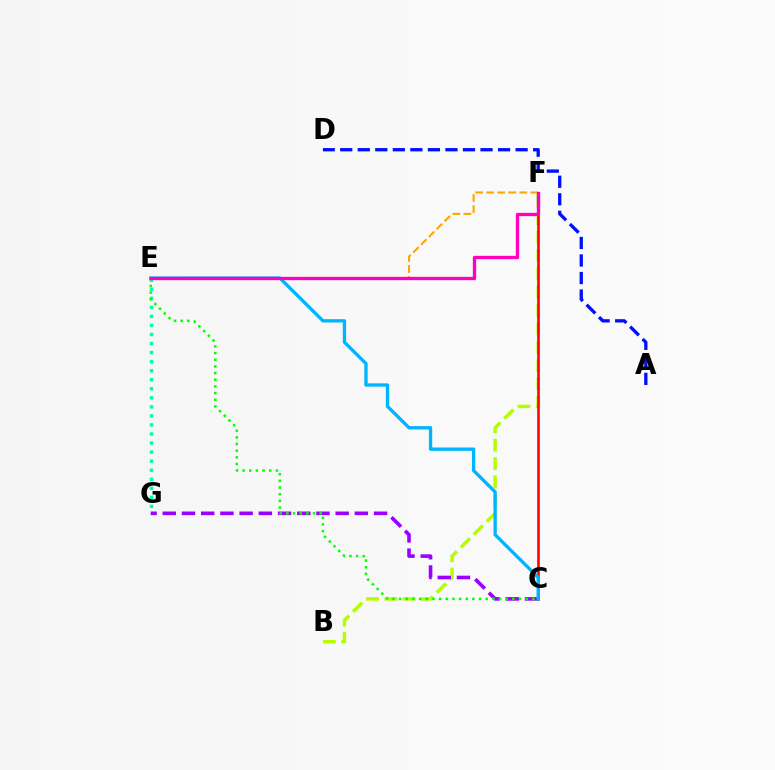{('E', 'G'): [{'color': '#00ff9d', 'line_style': 'dotted', 'thickness': 2.46}], ('B', 'F'): [{'color': '#b3ff00', 'line_style': 'dashed', 'thickness': 2.49}], ('A', 'D'): [{'color': '#0010ff', 'line_style': 'dashed', 'thickness': 2.38}], ('C', 'G'): [{'color': '#9b00ff', 'line_style': 'dashed', 'thickness': 2.61}], ('C', 'E'): [{'color': '#08ff00', 'line_style': 'dotted', 'thickness': 1.81}, {'color': '#00b5ff', 'line_style': 'solid', 'thickness': 2.4}], ('C', 'F'): [{'color': '#ff0000', 'line_style': 'solid', 'thickness': 1.84}], ('E', 'F'): [{'color': '#ffa500', 'line_style': 'dashed', 'thickness': 1.5}, {'color': '#ff00bd', 'line_style': 'solid', 'thickness': 2.38}]}